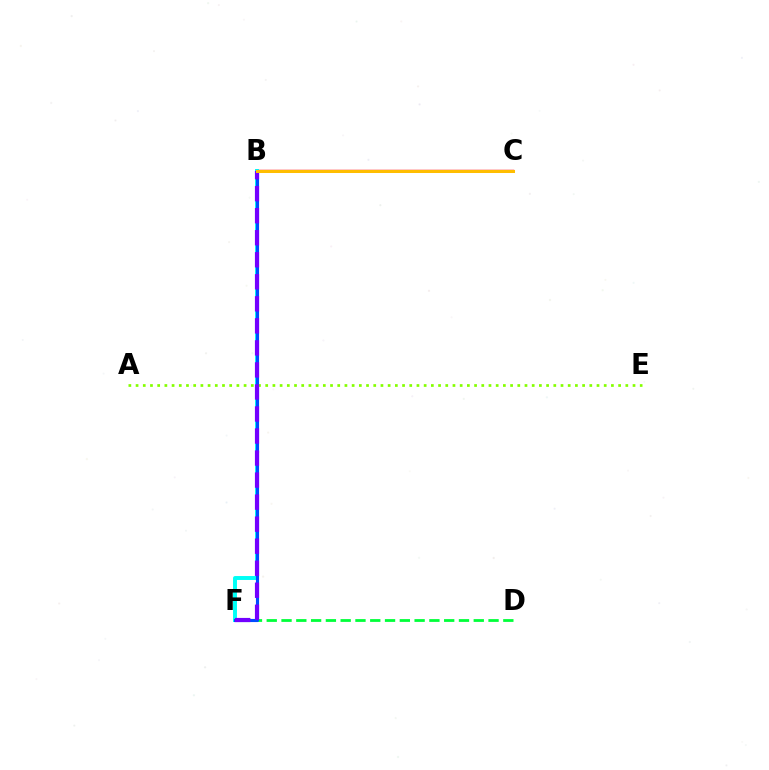{('B', 'C'): [{'color': '#ff0000', 'line_style': 'solid', 'thickness': 1.74}, {'color': '#ff00cf', 'line_style': 'dashed', 'thickness': 2.0}, {'color': '#ffbd00', 'line_style': 'solid', 'thickness': 2.17}], ('D', 'F'): [{'color': '#00ff39', 'line_style': 'dashed', 'thickness': 2.01}], ('B', 'F'): [{'color': '#00fff6', 'line_style': 'solid', 'thickness': 2.83}, {'color': '#004bff', 'line_style': 'solid', 'thickness': 2.25}, {'color': '#7200ff', 'line_style': 'dashed', 'thickness': 2.99}], ('A', 'E'): [{'color': '#84ff00', 'line_style': 'dotted', 'thickness': 1.96}]}